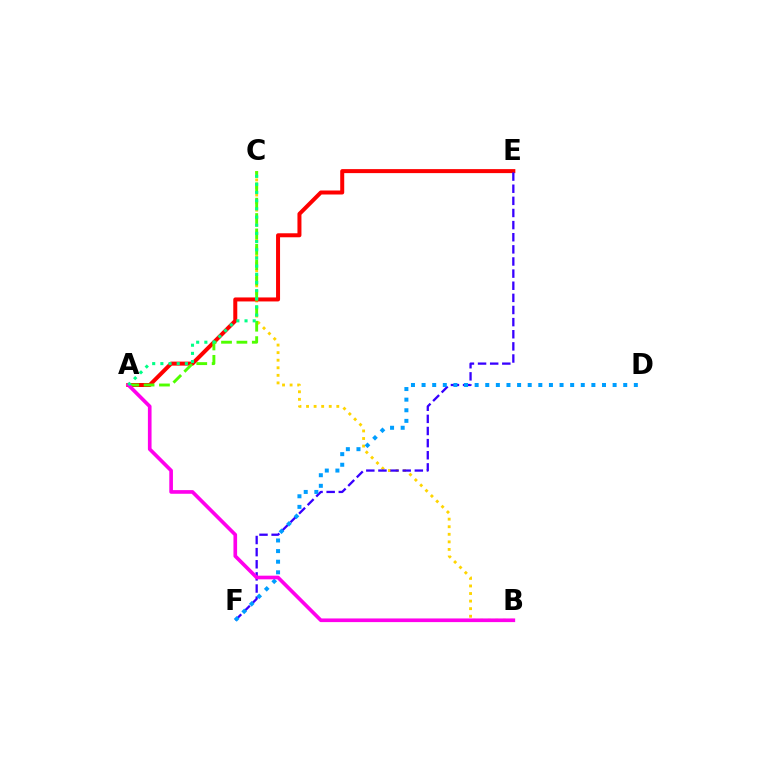{('B', 'C'): [{'color': '#ffd500', 'line_style': 'dotted', 'thickness': 2.06}], ('A', 'E'): [{'color': '#ff0000', 'line_style': 'solid', 'thickness': 2.88}], ('E', 'F'): [{'color': '#3700ff', 'line_style': 'dashed', 'thickness': 1.65}], ('A', 'C'): [{'color': '#4fff00', 'line_style': 'dashed', 'thickness': 2.09}, {'color': '#00ff86', 'line_style': 'dotted', 'thickness': 2.22}], ('D', 'F'): [{'color': '#009eff', 'line_style': 'dotted', 'thickness': 2.88}], ('A', 'B'): [{'color': '#ff00ed', 'line_style': 'solid', 'thickness': 2.63}]}